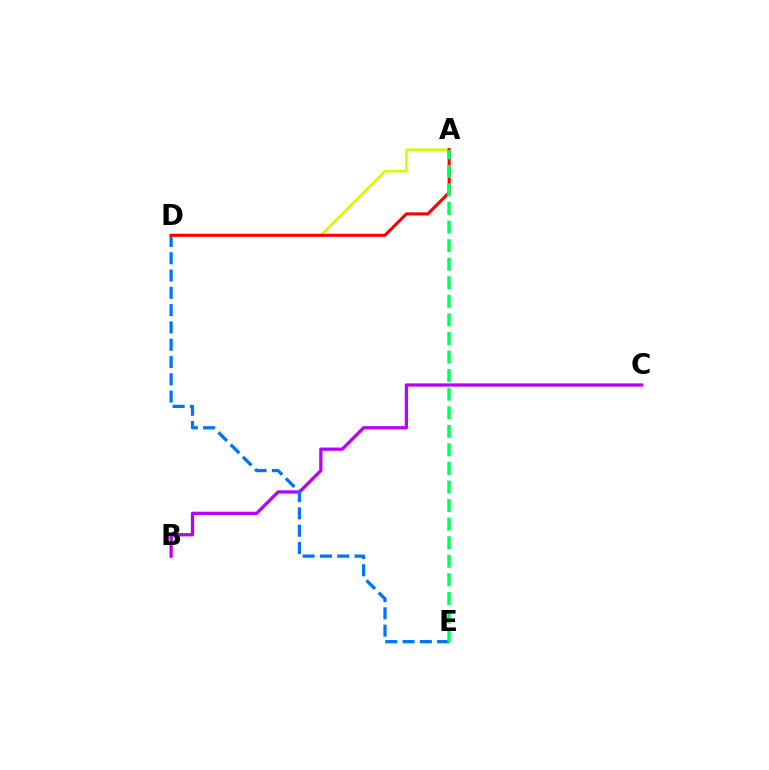{('B', 'C'): [{'color': '#b900ff', 'line_style': 'solid', 'thickness': 2.36}], ('D', 'E'): [{'color': '#0074ff', 'line_style': 'dashed', 'thickness': 2.35}], ('A', 'D'): [{'color': '#d1ff00', 'line_style': 'solid', 'thickness': 1.82}, {'color': '#ff0000', 'line_style': 'solid', 'thickness': 2.22}], ('A', 'E'): [{'color': '#00ff5c', 'line_style': 'dashed', 'thickness': 2.52}]}